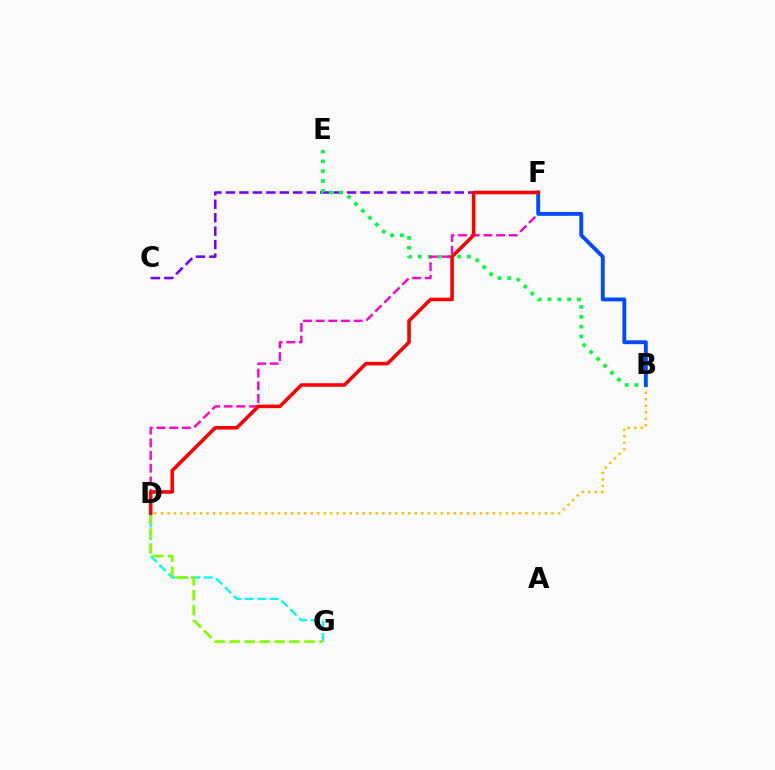{('C', 'F'): [{'color': '#7200ff', 'line_style': 'dashed', 'thickness': 1.83}], ('B', 'D'): [{'color': '#ffbd00', 'line_style': 'dotted', 'thickness': 1.77}], ('D', 'G'): [{'color': '#00fff6', 'line_style': 'dashed', 'thickness': 1.69}, {'color': '#84ff00', 'line_style': 'dashed', 'thickness': 2.03}], ('B', 'E'): [{'color': '#00ff39', 'line_style': 'dotted', 'thickness': 2.67}], ('D', 'F'): [{'color': '#ff00cf', 'line_style': 'dashed', 'thickness': 1.72}, {'color': '#ff0000', 'line_style': 'solid', 'thickness': 2.56}], ('B', 'F'): [{'color': '#004bff', 'line_style': 'solid', 'thickness': 2.79}]}